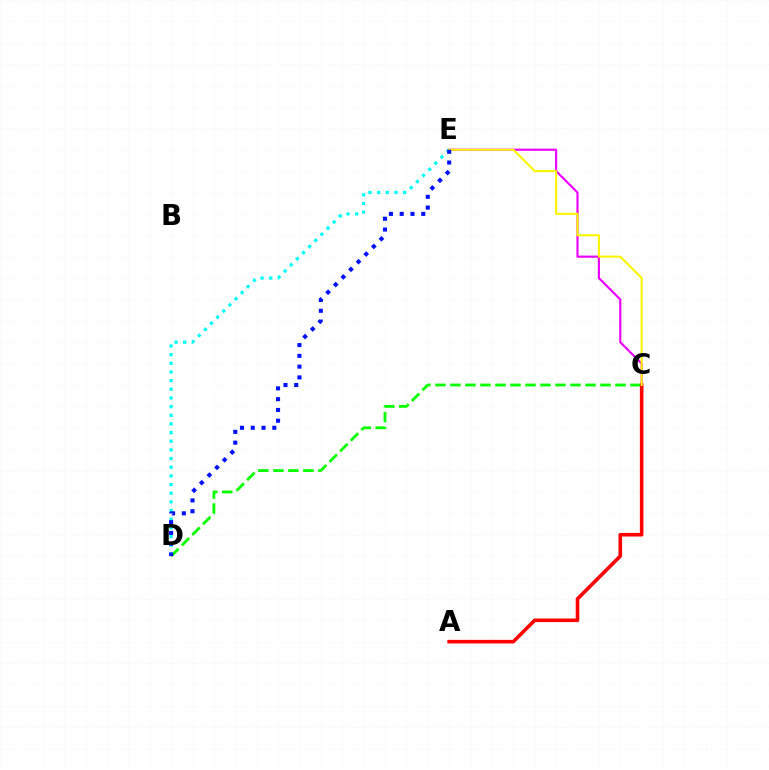{('C', 'D'): [{'color': '#08ff00', 'line_style': 'dashed', 'thickness': 2.04}], ('C', 'E'): [{'color': '#ee00ff', 'line_style': 'solid', 'thickness': 1.55}, {'color': '#fcf500', 'line_style': 'solid', 'thickness': 1.5}], ('A', 'C'): [{'color': '#ff0000', 'line_style': 'solid', 'thickness': 2.59}], ('D', 'E'): [{'color': '#00fff6', 'line_style': 'dotted', 'thickness': 2.35}, {'color': '#0010ff', 'line_style': 'dotted', 'thickness': 2.93}]}